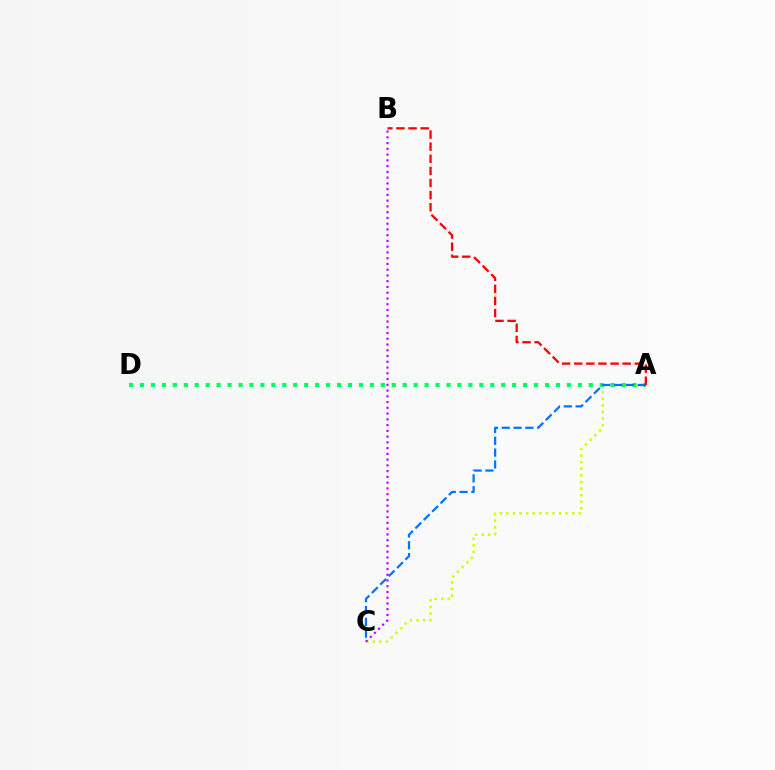{('A', 'C'): [{'color': '#d1ff00', 'line_style': 'dotted', 'thickness': 1.79}, {'color': '#0074ff', 'line_style': 'dashed', 'thickness': 1.61}], ('A', 'D'): [{'color': '#00ff5c', 'line_style': 'dotted', 'thickness': 2.97}], ('A', 'B'): [{'color': '#ff0000', 'line_style': 'dashed', 'thickness': 1.64}], ('B', 'C'): [{'color': '#b900ff', 'line_style': 'dotted', 'thickness': 1.56}]}